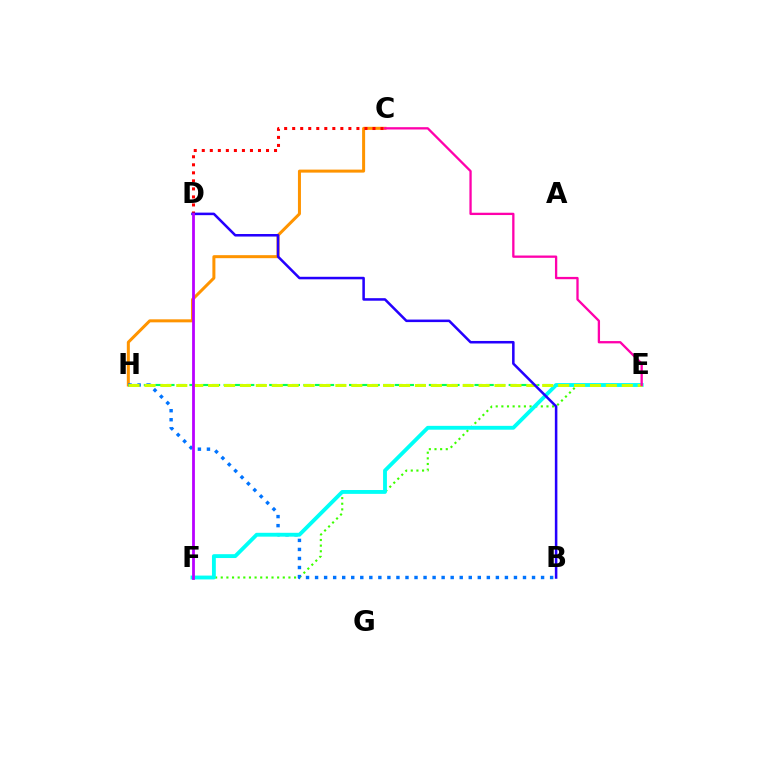{('E', 'F'): [{'color': '#3dff00', 'line_style': 'dotted', 'thickness': 1.53}, {'color': '#00fff6', 'line_style': 'solid', 'thickness': 2.77}], ('C', 'H'): [{'color': '#ff9400', 'line_style': 'solid', 'thickness': 2.17}], ('E', 'H'): [{'color': '#00ff5c', 'line_style': 'dashed', 'thickness': 1.55}, {'color': '#d1ff00', 'line_style': 'dashed', 'thickness': 2.16}], ('C', 'D'): [{'color': '#ff0000', 'line_style': 'dotted', 'thickness': 2.18}], ('B', 'H'): [{'color': '#0074ff', 'line_style': 'dotted', 'thickness': 2.46}], ('C', 'E'): [{'color': '#ff00ac', 'line_style': 'solid', 'thickness': 1.66}], ('B', 'D'): [{'color': '#2500ff', 'line_style': 'solid', 'thickness': 1.83}], ('D', 'F'): [{'color': '#b900ff', 'line_style': 'solid', 'thickness': 2.01}]}